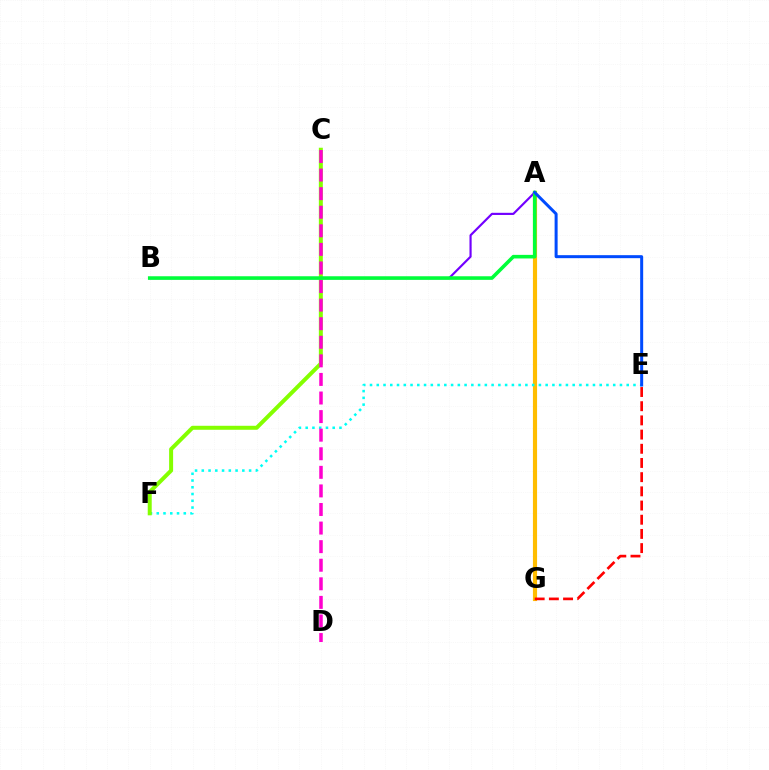{('A', 'G'): [{'color': '#ffbd00', 'line_style': 'solid', 'thickness': 2.99}], ('E', 'F'): [{'color': '#00fff6', 'line_style': 'dotted', 'thickness': 1.84}], ('E', 'G'): [{'color': '#ff0000', 'line_style': 'dashed', 'thickness': 1.93}], ('C', 'F'): [{'color': '#84ff00', 'line_style': 'solid', 'thickness': 2.87}], ('A', 'B'): [{'color': '#7200ff', 'line_style': 'solid', 'thickness': 1.56}, {'color': '#00ff39', 'line_style': 'solid', 'thickness': 2.58}], ('A', 'E'): [{'color': '#004bff', 'line_style': 'solid', 'thickness': 2.16}], ('C', 'D'): [{'color': '#ff00cf', 'line_style': 'dashed', 'thickness': 2.52}]}